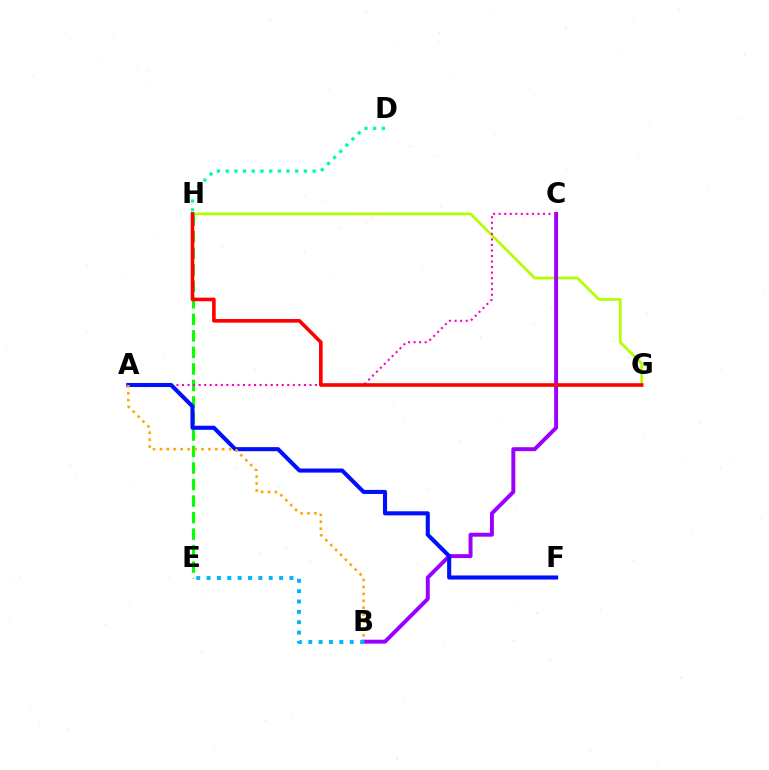{('G', 'H'): [{'color': '#b3ff00', 'line_style': 'solid', 'thickness': 1.97}, {'color': '#ff0000', 'line_style': 'solid', 'thickness': 2.6}], ('E', 'H'): [{'color': '#08ff00', 'line_style': 'dashed', 'thickness': 2.24}], ('B', 'C'): [{'color': '#9b00ff', 'line_style': 'solid', 'thickness': 2.83}], ('D', 'H'): [{'color': '#00ff9d', 'line_style': 'dotted', 'thickness': 2.36}], ('A', 'C'): [{'color': '#ff00bd', 'line_style': 'dotted', 'thickness': 1.51}], ('A', 'F'): [{'color': '#0010ff', 'line_style': 'solid', 'thickness': 2.94}], ('A', 'B'): [{'color': '#ffa500', 'line_style': 'dotted', 'thickness': 1.88}], ('B', 'E'): [{'color': '#00b5ff', 'line_style': 'dotted', 'thickness': 2.81}]}